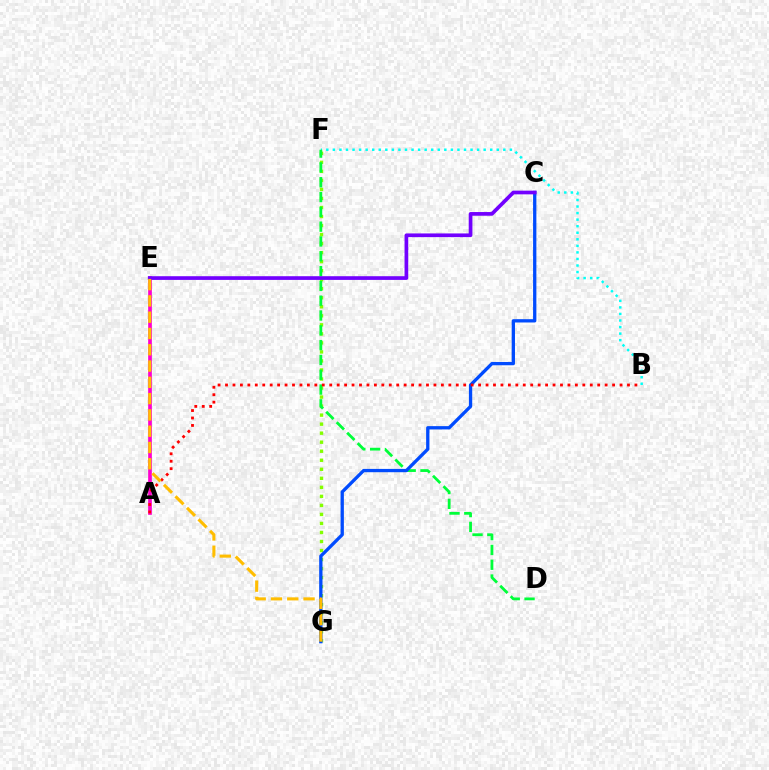{('F', 'G'): [{'color': '#84ff00', 'line_style': 'dotted', 'thickness': 2.45}], ('B', 'F'): [{'color': '#00fff6', 'line_style': 'dotted', 'thickness': 1.78}], ('D', 'F'): [{'color': '#00ff39', 'line_style': 'dashed', 'thickness': 2.01}], ('C', 'G'): [{'color': '#004bff', 'line_style': 'solid', 'thickness': 2.38}], ('A', 'E'): [{'color': '#ff00cf', 'line_style': 'solid', 'thickness': 2.65}], ('C', 'E'): [{'color': '#7200ff', 'line_style': 'solid', 'thickness': 2.66}], ('A', 'B'): [{'color': '#ff0000', 'line_style': 'dotted', 'thickness': 2.02}], ('E', 'G'): [{'color': '#ffbd00', 'line_style': 'dashed', 'thickness': 2.21}]}